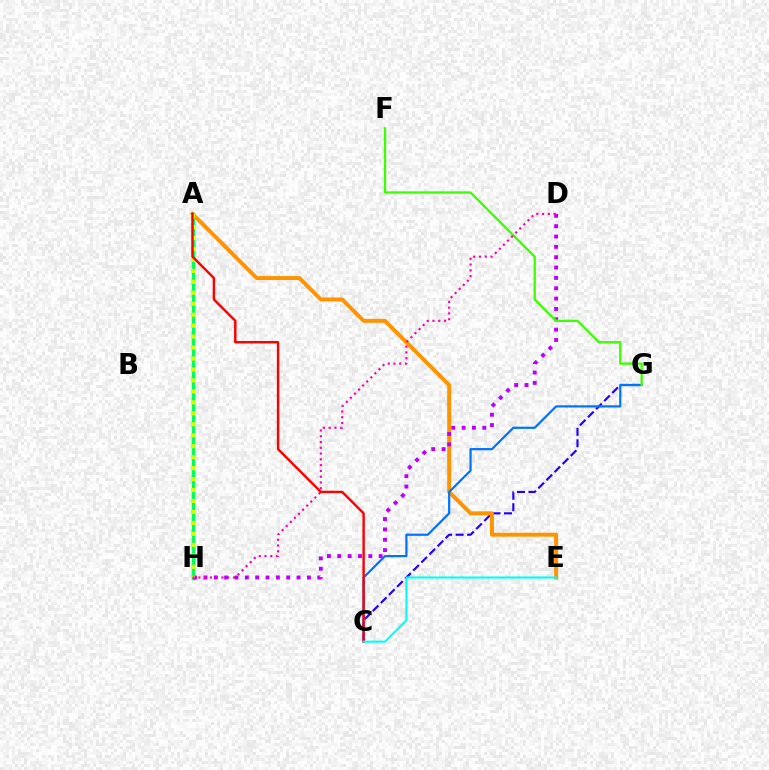{('C', 'G'): [{'color': '#2500ff', 'line_style': 'dashed', 'thickness': 1.56}, {'color': '#0074ff', 'line_style': 'solid', 'thickness': 1.6}], ('A', 'H'): [{'color': '#00ff5c', 'line_style': 'solid', 'thickness': 2.51}, {'color': '#d1ff00', 'line_style': 'dotted', 'thickness': 2.98}], ('A', 'E'): [{'color': '#ff9400', 'line_style': 'solid', 'thickness': 2.85}], ('D', 'H'): [{'color': '#b900ff', 'line_style': 'dotted', 'thickness': 2.81}, {'color': '#ff00ac', 'line_style': 'dotted', 'thickness': 1.57}], ('F', 'G'): [{'color': '#3dff00', 'line_style': 'solid', 'thickness': 1.66}], ('A', 'C'): [{'color': '#ff0000', 'line_style': 'solid', 'thickness': 1.74}], ('C', 'E'): [{'color': '#00fff6', 'line_style': 'solid', 'thickness': 1.5}]}